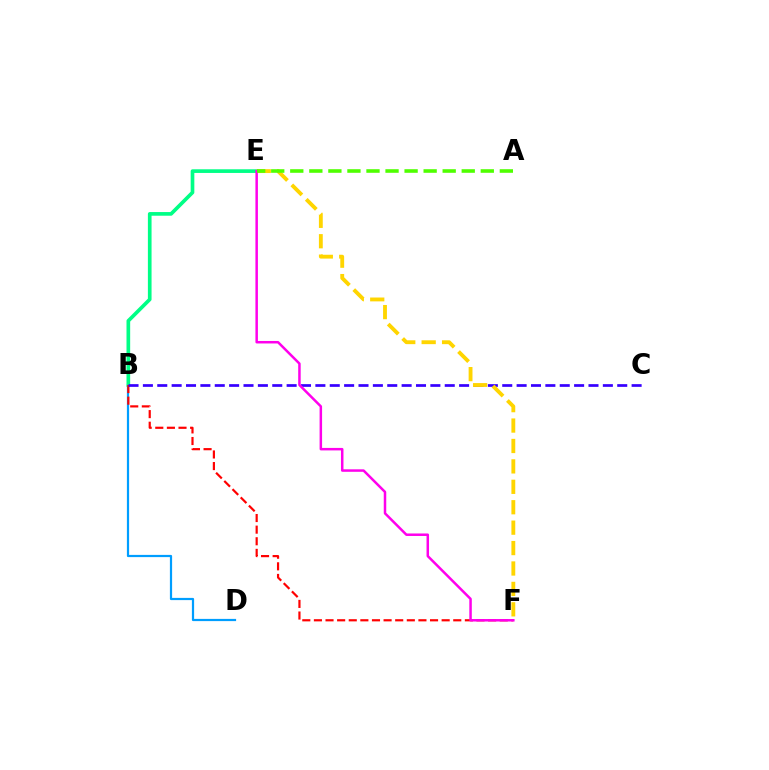{('B', 'D'): [{'color': '#009eff', 'line_style': 'solid', 'thickness': 1.59}], ('B', 'E'): [{'color': '#00ff86', 'line_style': 'solid', 'thickness': 2.64}], ('B', 'F'): [{'color': '#ff0000', 'line_style': 'dashed', 'thickness': 1.58}], ('B', 'C'): [{'color': '#3700ff', 'line_style': 'dashed', 'thickness': 1.95}], ('E', 'F'): [{'color': '#ffd500', 'line_style': 'dashed', 'thickness': 2.77}, {'color': '#ff00ed', 'line_style': 'solid', 'thickness': 1.8}], ('A', 'E'): [{'color': '#4fff00', 'line_style': 'dashed', 'thickness': 2.59}]}